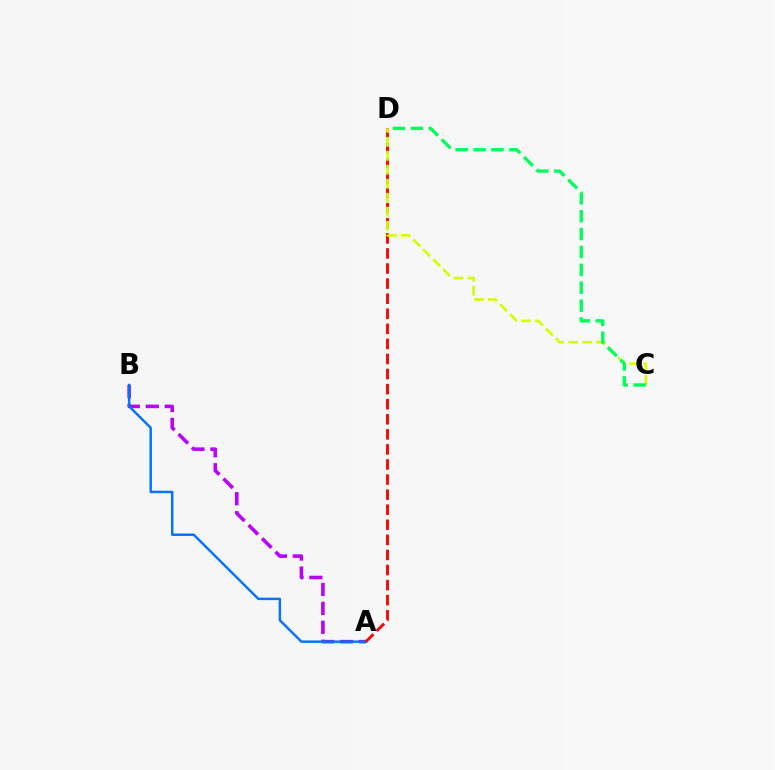{('A', 'B'): [{'color': '#b900ff', 'line_style': 'dashed', 'thickness': 2.58}, {'color': '#0074ff', 'line_style': 'solid', 'thickness': 1.76}], ('A', 'D'): [{'color': '#ff0000', 'line_style': 'dashed', 'thickness': 2.05}], ('C', 'D'): [{'color': '#d1ff00', 'line_style': 'dashed', 'thickness': 1.9}, {'color': '#00ff5c', 'line_style': 'dashed', 'thickness': 2.43}]}